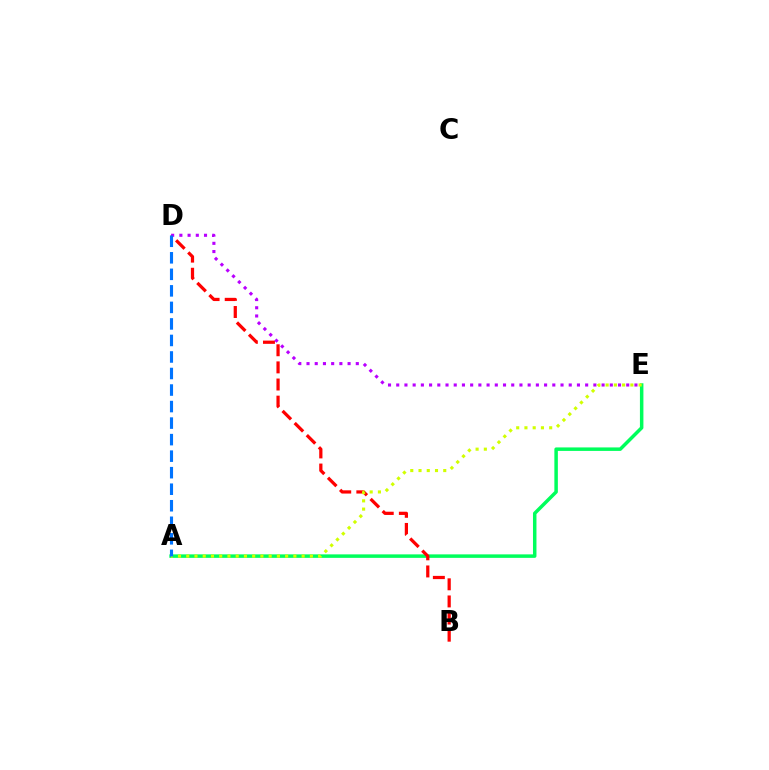{('A', 'E'): [{'color': '#00ff5c', 'line_style': 'solid', 'thickness': 2.51}, {'color': '#d1ff00', 'line_style': 'dotted', 'thickness': 2.24}], ('B', 'D'): [{'color': '#ff0000', 'line_style': 'dashed', 'thickness': 2.33}], ('D', 'E'): [{'color': '#b900ff', 'line_style': 'dotted', 'thickness': 2.23}], ('A', 'D'): [{'color': '#0074ff', 'line_style': 'dashed', 'thickness': 2.25}]}